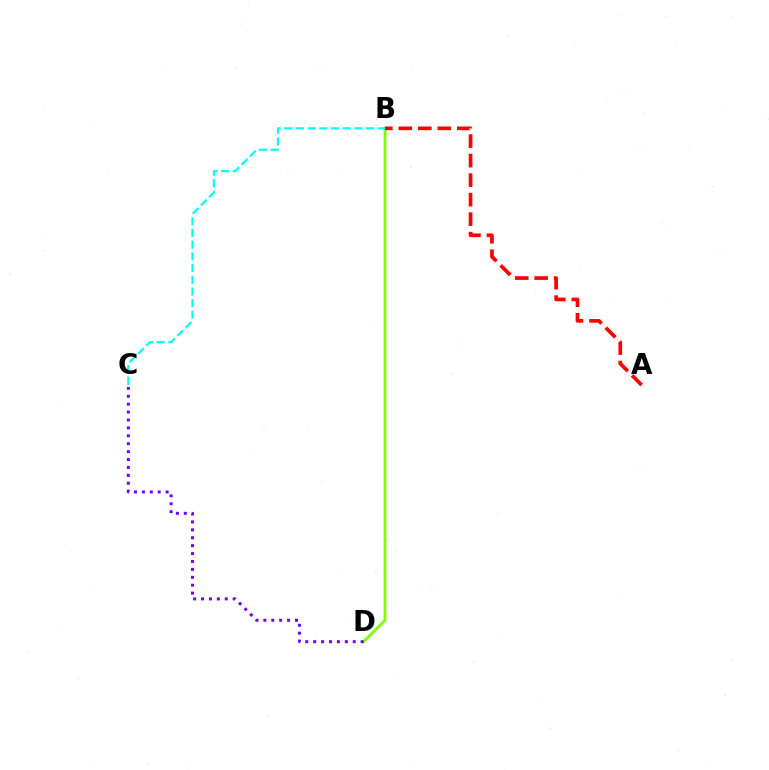{('B', 'D'): [{'color': '#84ff00', 'line_style': 'solid', 'thickness': 2.1}], ('C', 'D'): [{'color': '#7200ff', 'line_style': 'dotted', 'thickness': 2.15}], ('A', 'B'): [{'color': '#ff0000', 'line_style': 'dashed', 'thickness': 2.65}], ('B', 'C'): [{'color': '#00fff6', 'line_style': 'dashed', 'thickness': 1.59}]}